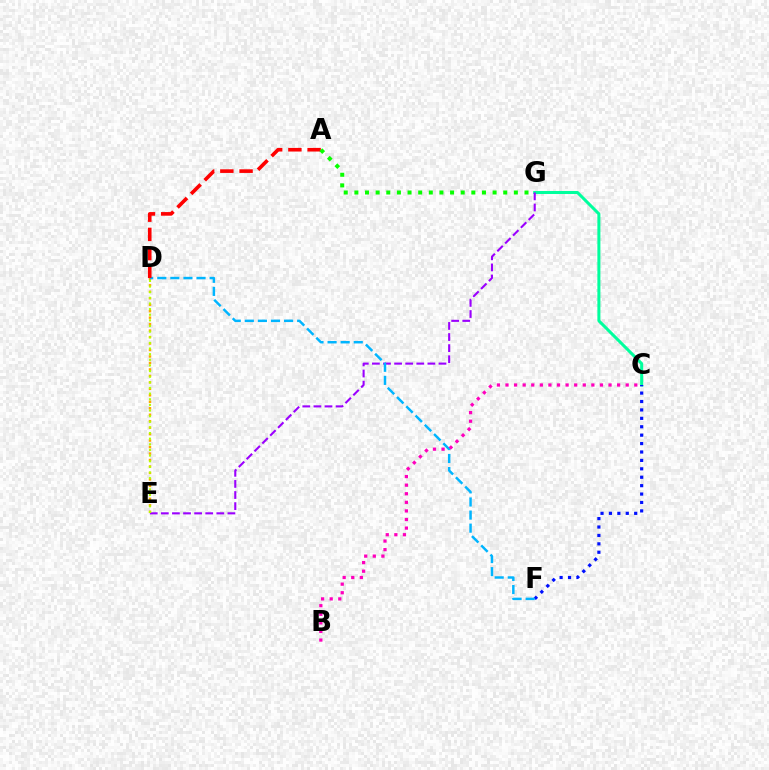{('C', 'G'): [{'color': '#00ff9d', 'line_style': 'solid', 'thickness': 2.18}], ('E', 'G'): [{'color': '#9b00ff', 'line_style': 'dashed', 'thickness': 1.51}], ('C', 'F'): [{'color': '#0010ff', 'line_style': 'dotted', 'thickness': 2.29}], ('D', 'E'): [{'color': '#ffa500', 'line_style': 'dotted', 'thickness': 1.76}, {'color': '#b3ff00', 'line_style': 'dotted', 'thickness': 1.53}], ('D', 'F'): [{'color': '#00b5ff', 'line_style': 'dashed', 'thickness': 1.78}], ('B', 'C'): [{'color': '#ff00bd', 'line_style': 'dotted', 'thickness': 2.33}], ('A', 'D'): [{'color': '#ff0000', 'line_style': 'dashed', 'thickness': 2.61}], ('A', 'G'): [{'color': '#08ff00', 'line_style': 'dotted', 'thickness': 2.89}]}